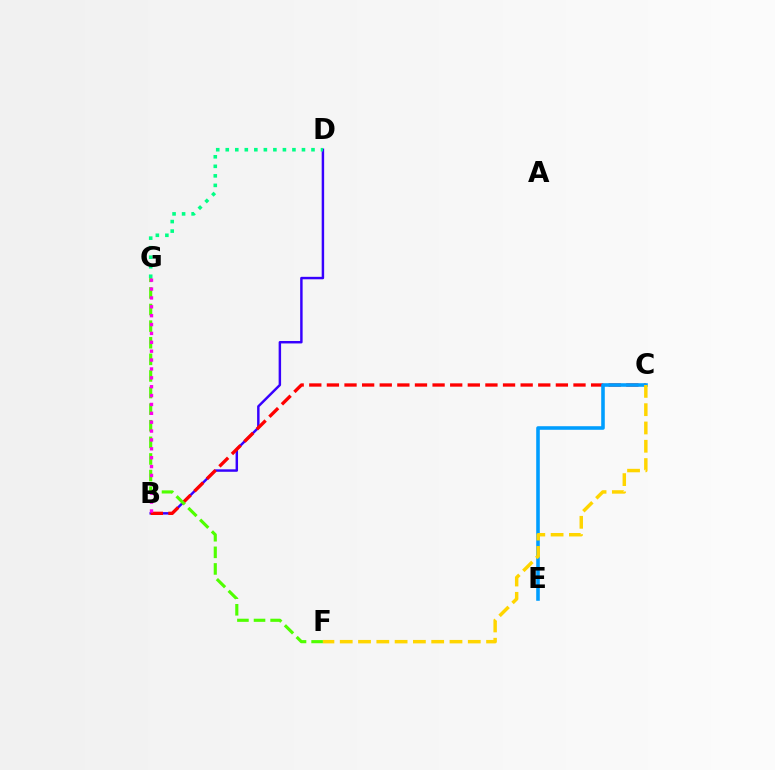{('B', 'D'): [{'color': '#3700ff', 'line_style': 'solid', 'thickness': 1.77}], ('B', 'C'): [{'color': '#ff0000', 'line_style': 'dashed', 'thickness': 2.39}], ('D', 'G'): [{'color': '#00ff86', 'line_style': 'dotted', 'thickness': 2.59}], ('C', 'E'): [{'color': '#009eff', 'line_style': 'solid', 'thickness': 2.58}], ('F', 'G'): [{'color': '#4fff00', 'line_style': 'dashed', 'thickness': 2.26}], ('C', 'F'): [{'color': '#ffd500', 'line_style': 'dashed', 'thickness': 2.48}], ('B', 'G'): [{'color': '#ff00ed', 'line_style': 'dotted', 'thickness': 2.41}]}